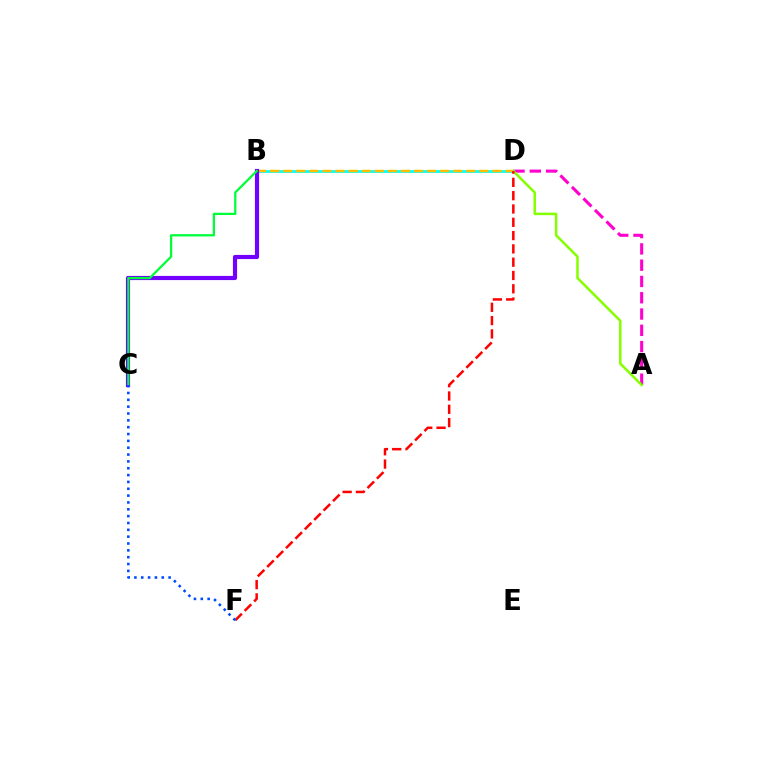{('A', 'D'): [{'color': '#ff00cf', 'line_style': 'dashed', 'thickness': 2.21}, {'color': '#84ff00', 'line_style': 'solid', 'thickness': 1.81}], ('B', 'D'): [{'color': '#00fff6', 'line_style': 'solid', 'thickness': 1.97}, {'color': '#ffbd00', 'line_style': 'dashed', 'thickness': 1.78}], ('B', 'C'): [{'color': '#7200ff', 'line_style': 'solid', 'thickness': 3.0}, {'color': '#00ff39', 'line_style': 'solid', 'thickness': 1.63}], ('D', 'F'): [{'color': '#ff0000', 'line_style': 'dashed', 'thickness': 1.81}], ('C', 'F'): [{'color': '#004bff', 'line_style': 'dotted', 'thickness': 1.86}]}